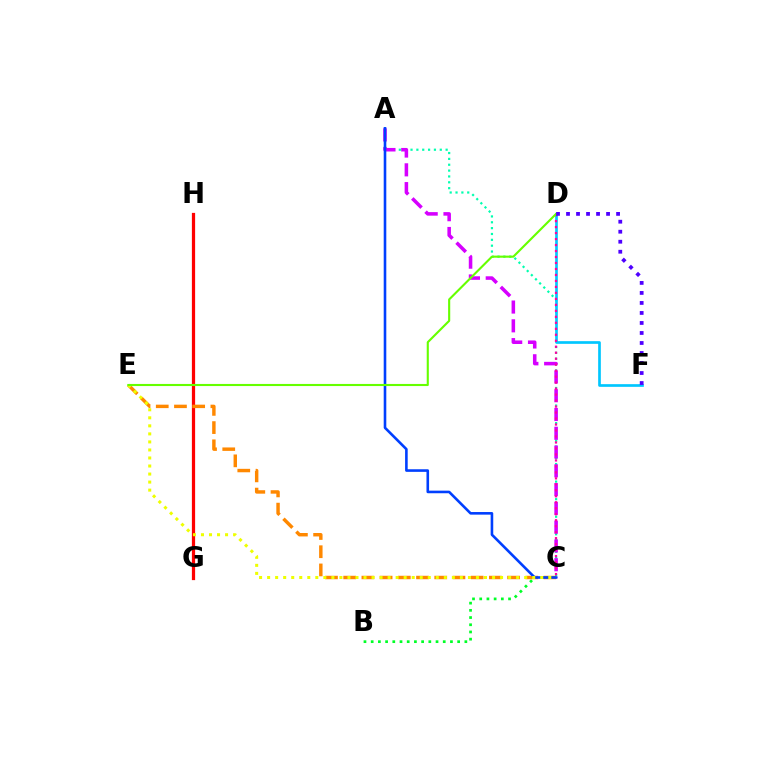{('G', 'H'): [{'color': '#ff0000', 'line_style': 'solid', 'thickness': 2.33}], ('A', 'C'): [{'color': '#00ffaf', 'line_style': 'dotted', 'thickness': 1.59}, {'color': '#d600ff', 'line_style': 'dashed', 'thickness': 2.55}, {'color': '#003fff', 'line_style': 'solid', 'thickness': 1.87}], ('D', 'F'): [{'color': '#00c7ff', 'line_style': 'solid', 'thickness': 1.93}, {'color': '#4f00ff', 'line_style': 'dotted', 'thickness': 2.72}], ('B', 'C'): [{'color': '#00ff27', 'line_style': 'dotted', 'thickness': 1.96}], ('C', 'E'): [{'color': '#ff8800', 'line_style': 'dashed', 'thickness': 2.47}, {'color': '#eeff00', 'line_style': 'dotted', 'thickness': 2.18}], ('C', 'D'): [{'color': '#ff00a0', 'line_style': 'dotted', 'thickness': 1.63}], ('D', 'E'): [{'color': '#66ff00', 'line_style': 'solid', 'thickness': 1.52}]}